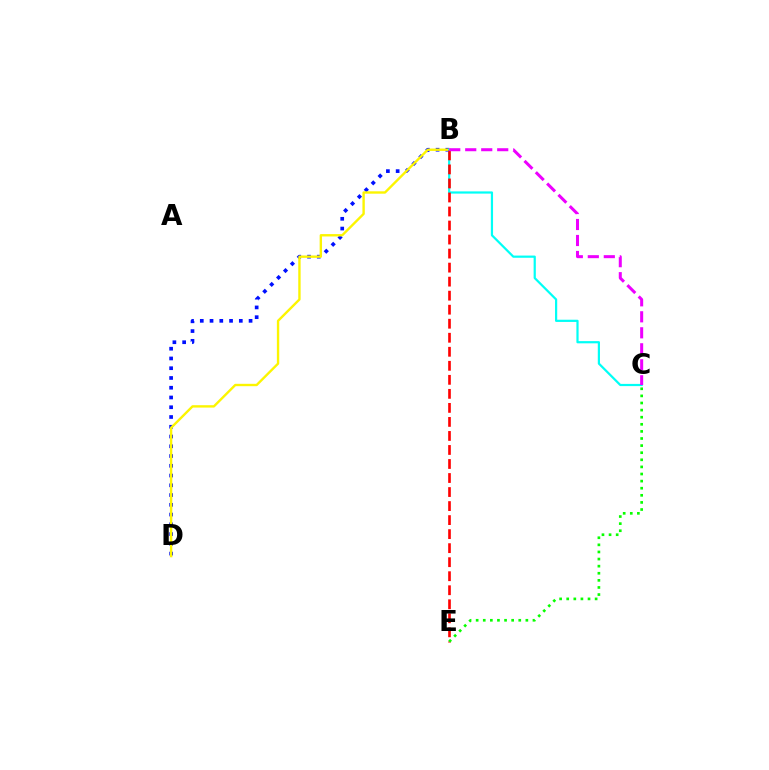{('B', 'D'): [{'color': '#0010ff', 'line_style': 'dotted', 'thickness': 2.65}, {'color': '#fcf500', 'line_style': 'solid', 'thickness': 1.71}], ('B', 'C'): [{'color': '#00fff6', 'line_style': 'solid', 'thickness': 1.59}, {'color': '#ee00ff', 'line_style': 'dashed', 'thickness': 2.17}], ('B', 'E'): [{'color': '#ff0000', 'line_style': 'dashed', 'thickness': 1.91}], ('C', 'E'): [{'color': '#08ff00', 'line_style': 'dotted', 'thickness': 1.93}]}